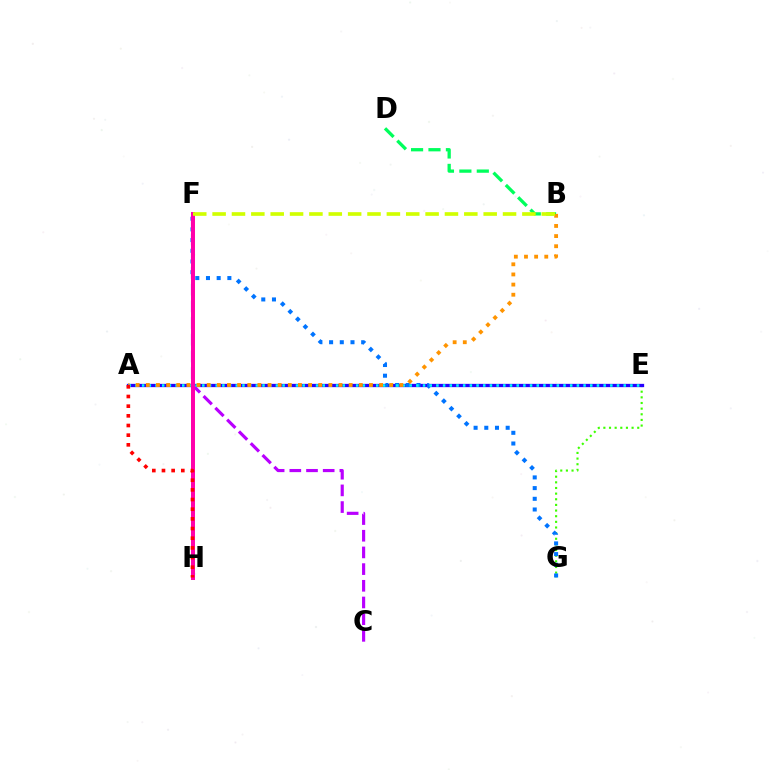{('E', 'G'): [{'color': '#3dff00', 'line_style': 'dotted', 'thickness': 1.53}], ('A', 'E'): [{'color': '#2500ff', 'line_style': 'solid', 'thickness': 2.37}, {'color': '#00fff6', 'line_style': 'dotted', 'thickness': 1.82}], ('F', 'G'): [{'color': '#0074ff', 'line_style': 'dotted', 'thickness': 2.91}], ('C', 'F'): [{'color': '#b900ff', 'line_style': 'dashed', 'thickness': 2.27}], ('F', 'H'): [{'color': '#ff00ac', 'line_style': 'solid', 'thickness': 2.86}], ('B', 'D'): [{'color': '#00ff5c', 'line_style': 'dashed', 'thickness': 2.37}], ('A', 'B'): [{'color': '#ff9400', 'line_style': 'dotted', 'thickness': 2.76}], ('A', 'H'): [{'color': '#ff0000', 'line_style': 'dotted', 'thickness': 2.63}], ('B', 'F'): [{'color': '#d1ff00', 'line_style': 'dashed', 'thickness': 2.63}]}